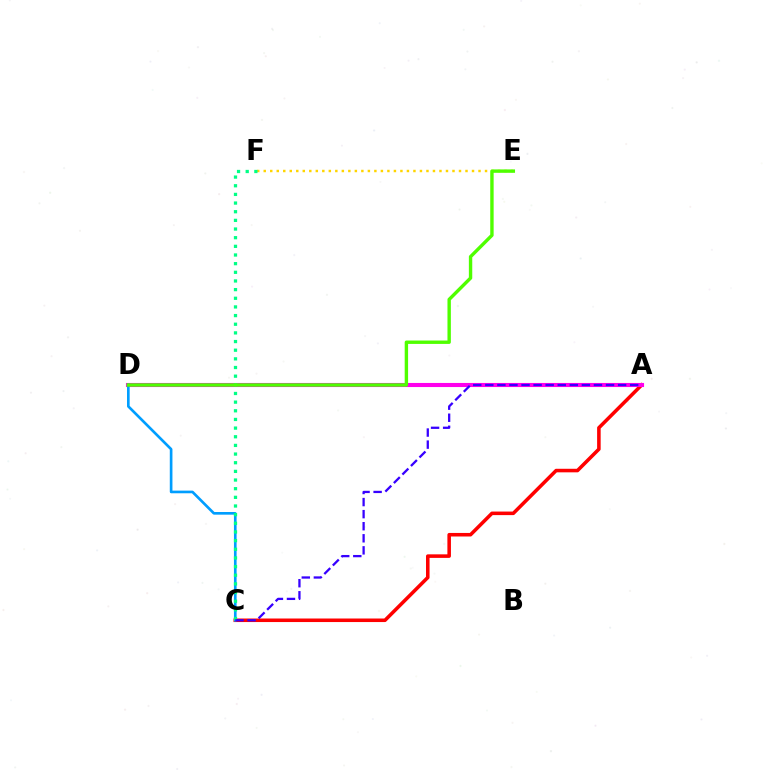{('A', 'C'): [{'color': '#ff0000', 'line_style': 'solid', 'thickness': 2.56}, {'color': '#3700ff', 'line_style': 'dashed', 'thickness': 1.64}], ('E', 'F'): [{'color': '#ffd500', 'line_style': 'dotted', 'thickness': 1.77}], ('A', 'D'): [{'color': '#ff00ed', 'line_style': 'solid', 'thickness': 2.95}], ('C', 'D'): [{'color': '#009eff', 'line_style': 'solid', 'thickness': 1.91}], ('C', 'F'): [{'color': '#00ff86', 'line_style': 'dotted', 'thickness': 2.35}], ('D', 'E'): [{'color': '#4fff00', 'line_style': 'solid', 'thickness': 2.44}]}